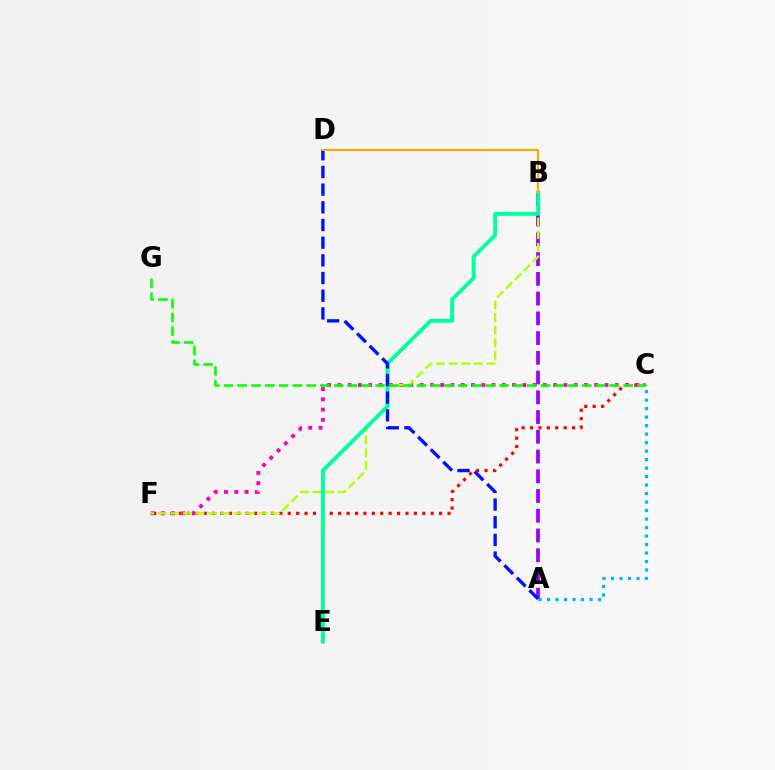{('A', 'B'): [{'color': '#9b00ff', 'line_style': 'dashed', 'thickness': 2.68}], ('C', 'F'): [{'color': '#ff0000', 'line_style': 'dotted', 'thickness': 2.28}, {'color': '#ff00bd', 'line_style': 'dotted', 'thickness': 2.79}], ('B', 'F'): [{'color': '#b3ff00', 'line_style': 'dashed', 'thickness': 1.71}], ('B', 'E'): [{'color': '#00ff9d', 'line_style': 'solid', 'thickness': 2.79}], ('C', 'G'): [{'color': '#08ff00', 'line_style': 'dashed', 'thickness': 1.87}], ('A', 'D'): [{'color': '#0010ff', 'line_style': 'dashed', 'thickness': 2.4}], ('B', 'D'): [{'color': '#ffa500', 'line_style': 'solid', 'thickness': 1.51}], ('A', 'C'): [{'color': '#00b5ff', 'line_style': 'dotted', 'thickness': 2.31}]}